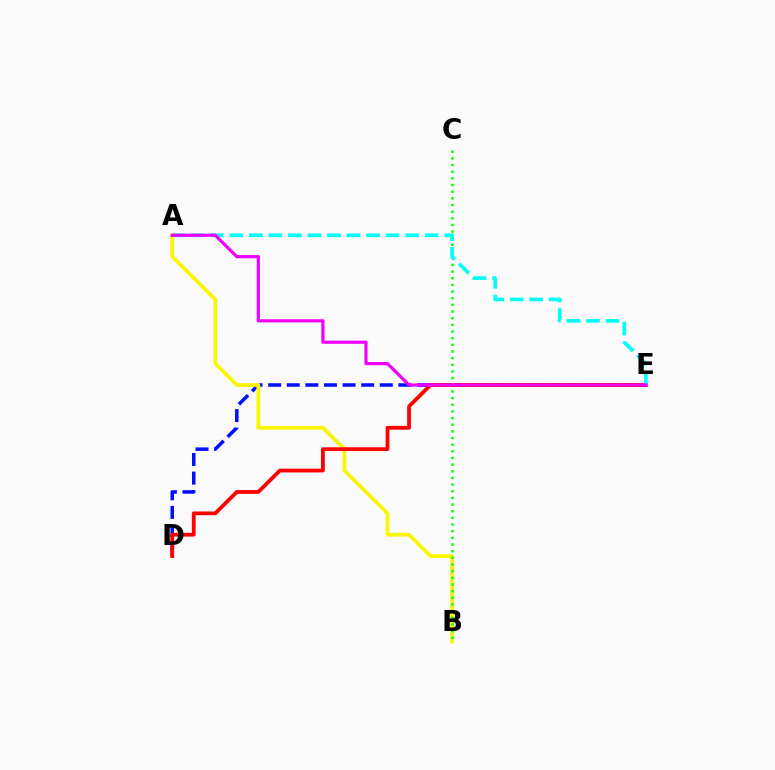{('D', 'E'): [{'color': '#0010ff', 'line_style': 'dashed', 'thickness': 2.53}, {'color': '#ff0000', 'line_style': 'solid', 'thickness': 2.72}], ('A', 'B'): [{'color': '#fcf500', 'line_style': 'solid', 'thickness': 2.68}], ('B', 'C'): [{'color': '#08ff00', 'line_style': 'dotted', 'thickness': 1.81}], ('A', 'E'): [{'color': '#00fff6', 'line_style': 'dashed', 'thickness': 2.65}, {'color': '#ee00ff', 'line_style': 'solid', 'thickness': 2.3}]}